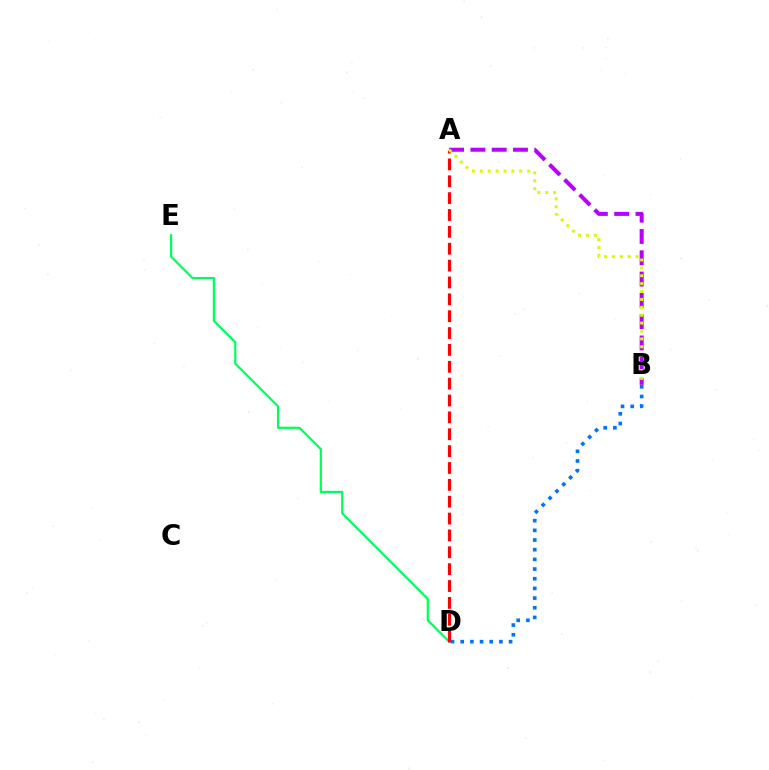{('D', 'E'): [{'color': '#00ff5c', 'line_style': 'solid', 'thickness': 1.59}], ('A', 'D'): [{'color': '#ff0000', 'line_style': 'dashed', 'thickness': 2.29}], ('A', 'B'): [{'color': '#b900ff', 'line_style': 'dashed', 'thickness': 2.89}, {'color': '#d1ff00', 'line_style': 'dotted', 'thickness': 2.14}], ('B', 'D'): [{'color': '#0074ff', 'line_style': 'dotted', 'thickness': 2.63}]}